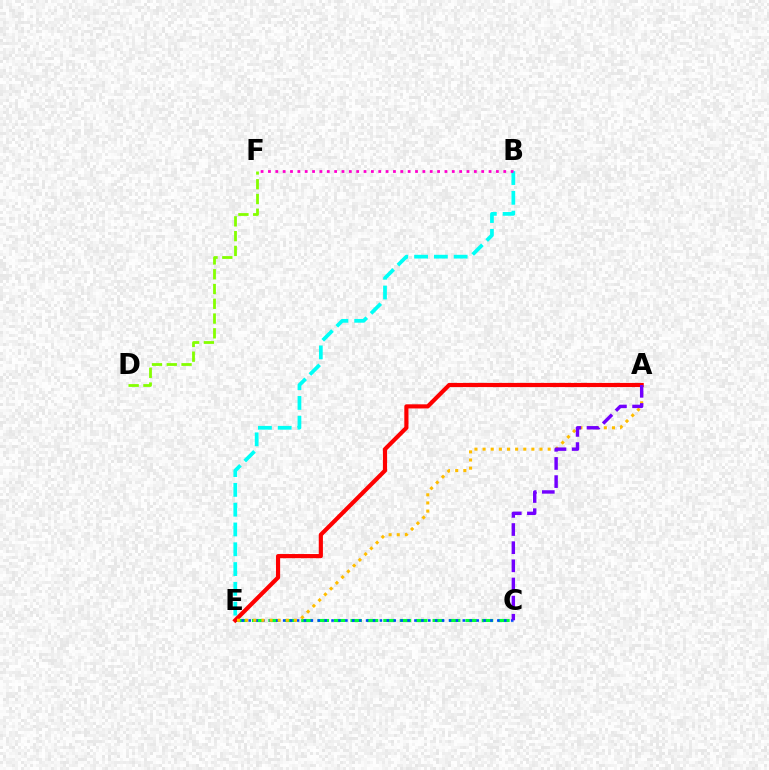{('C', 'E'): [{'color': '#00ff39', 'line_style': 'dashed', 'thickness': 2.23}, {'color': '#004bff', 'line_style': 'dotted', 'thickness': 1.88}], ('D', 'F'): [{'color': '#84ff00', 'line_style': 'dashed', 'thickness': 2.01}], ('A', 'E'): [{'color': '#ff0000', 'line_style': 'solid', 'thickness': 2.99}, {'color': '#ffbd00', 'line_style': 'dotted', 'thickness': 2.21}], ('B', 'E'): [{'color': '#00fff6', 'line_style': 'dashed', 'thickness': 2.69}], ('B', 'F'): [{'color': '#ff00cf', 'line_style': 'dotted', 'thickness': 2.0}], ('A', 'C'): [{'color': '#7200ff', 'line_style': 'dashed', 'thickness': 2.46}]}